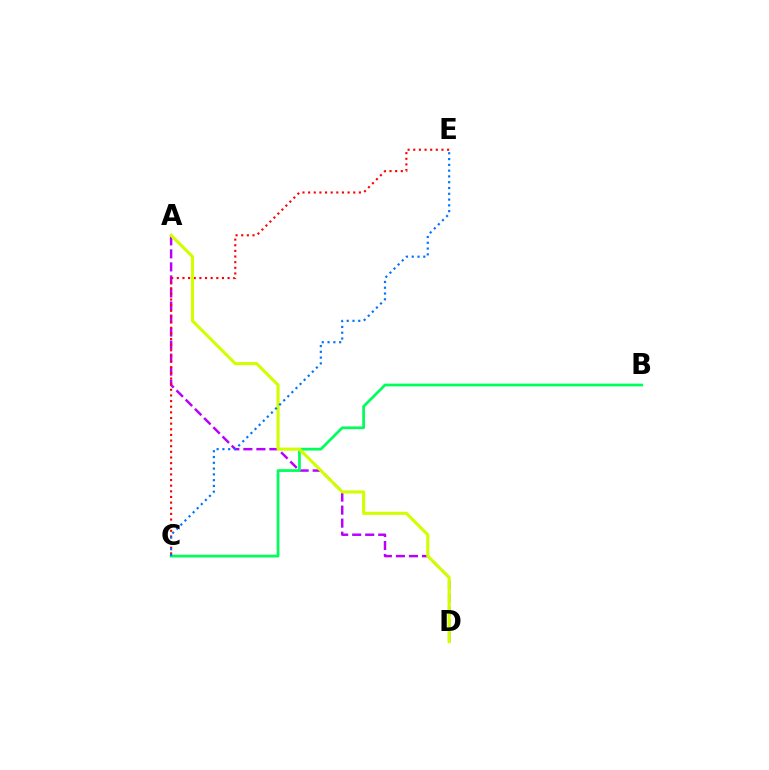{('A', 'D'): [{'color': '#b900ff', 'line_style': 'dashed', 'thickness': 1.77}, {'color': '#d1ff00', 'line_style': 'solid', 'thickness': 2.24}], ('C', 'E'): [{'color': '#ff0000', 'line_style': 'dotted', 'thickness': 1.53}, {'color': '#0074ff', 'line_style': 'dotted', 'thickness': 1.57}], ('B', 'C'): [{'color': '#00ff5c', 'line_style': 'solid', 'thickness': 1.98}]}